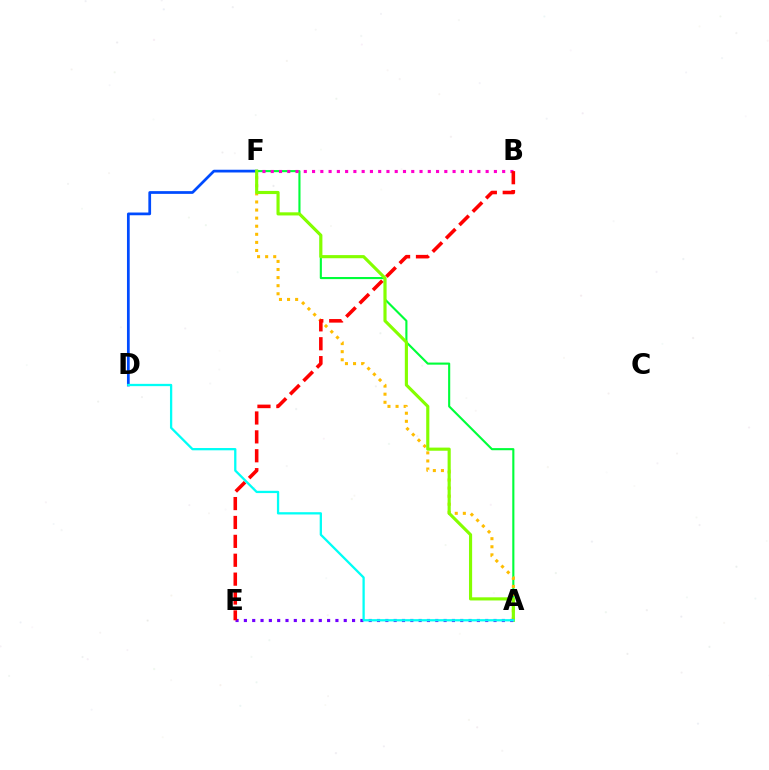{('A', 'F'): [{'color': '#00ff39', 'line_style': 'solid', 'thickness': 1.52}, {'color': '#ffbd00', 'line_style': 'dotted', 'thickness': 2.2}, {'color': '#84ff00', 'line_style': 'solid', 'thickness': 2.26}], ('B', 'F'): [{'color': '#ff00cf', 'line_style': 'dotted', 'thickness': 2.25}], ('D', 'F'): [{'color': '#004bff', 'line_style': 'solid', 'thickness': 1.97}], ('A', 'E'): [{'color': '#7200ff', 'line_style': 'dotted', 'thickness': 2.26}], ('B', 'E'): [{'color': '#ff0000', 'line_style': 'dashed', 'thickness': 2.57}], ('A', 'D'): [{'color': '#00fff6', 'line_style': 'solid', 'thickness': 1.65}]}